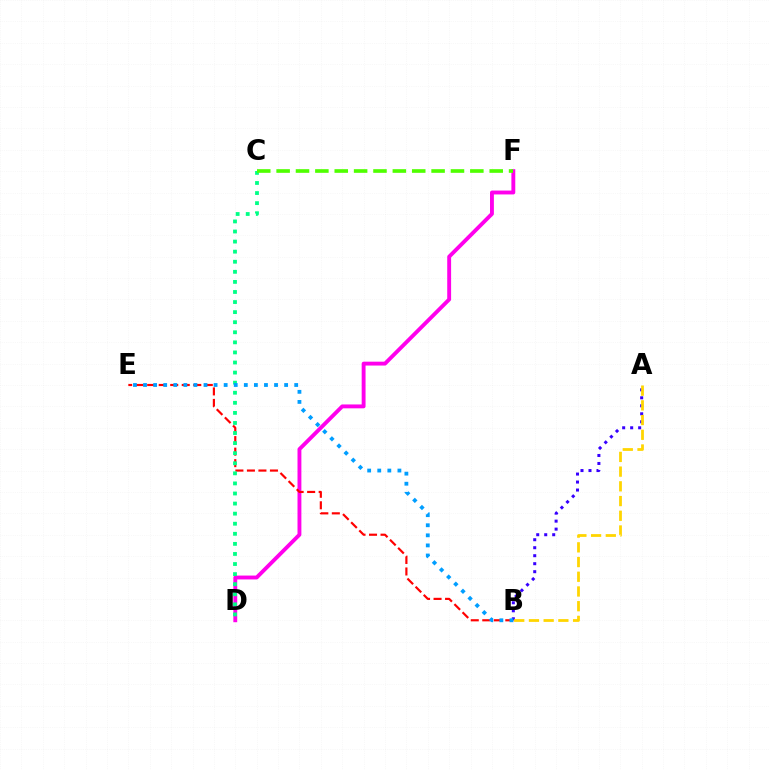{('D', 'F'): [{'color': '#ff00ed', 'line_style': 'solid', 'thickness': 2.79}], ('B', 'E'): [{'color': '#ff0000', 'line_style': 'dashed', 'thickness': 1.56}, {'color': '#009eff', 'line_style': 'dotted', 'thickness': 2.74}], ('A', 'B'): [{'color': '#3700ff', 'line_style': 'dotted', 'thickness': 2.17}, {'color': '#ffd500', 'line_style': 'dashed', 'thickness': 2.0}], ('C', 'D'): [{'color': '#00ff86', 'line_style': 'dotted', 'thickness': 2.74}], ('C', 'F'): [{'color': '#4fff00', 'line_style': 'dashed', 'thickness': 2.63}]}